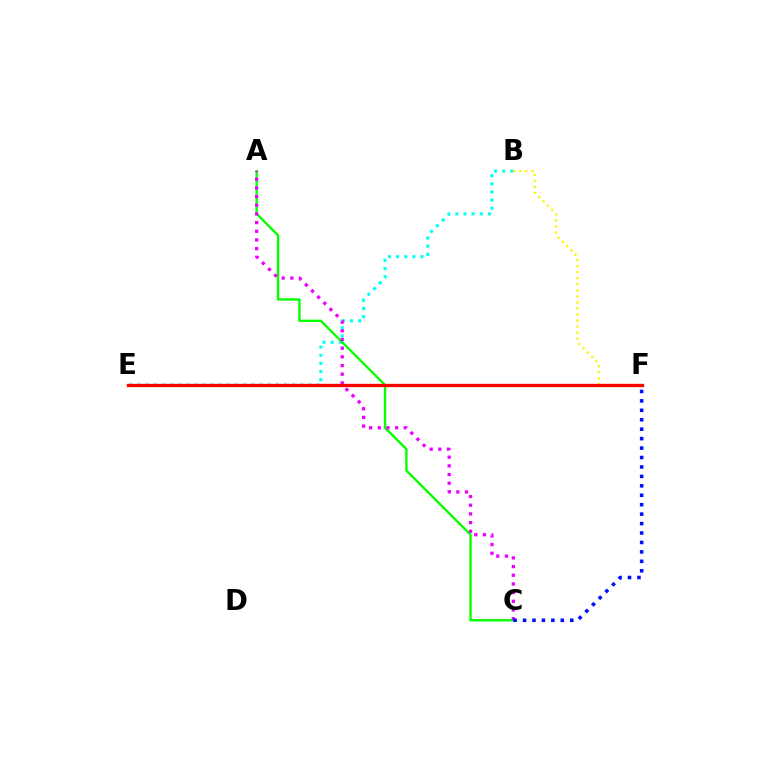{('B', 'E'): [{'color': '#00fff6', 'line_style': 'dotted', 'thickness': 2.21}], ('A', 'C'): [{'color': '#08ff00', 'line_style': 'solid', 'thickness': 1.71}, {'color': '#ee00ff', 'line_style': 'dotted', 'thickness': 2.36}], ('B', 'F'): [{'color': '#fcf500', 'line_style': 'dotted', 'thickness': 1.64}], ('C', 'F'): [{'color': '#0010ff', 'line_style': 'dotted', 'thickness': 2.56}], ('E', 'F'): [{'color': '#ff0000', 'line_style': 'solid', 'thickness': 2.4}]}